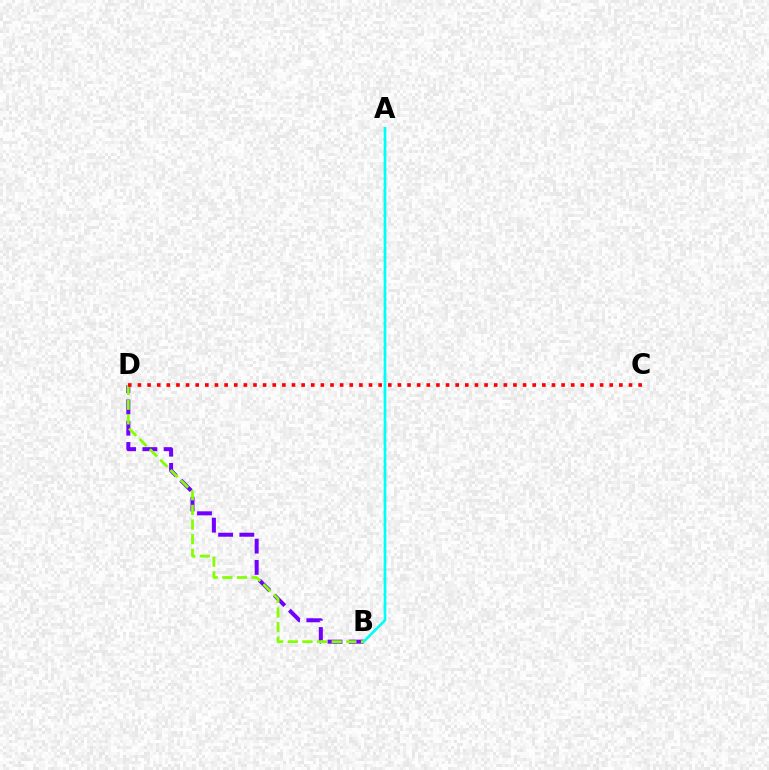{('B', 'D'): [{'color': '#7200ff', 'line_style': 'dashed', 'thickness': 2.89}, {'color': '#84ff00', 'line_style': 'dashed', 'thickness': 1.99}], ('A', 'B'): [{'color': '#00fff6', 'line_style': 'solid', 'thickness': 1.94}], ('C', 'D'): [{'color': '#ff0000', 'line_style': 'dotted', 'thickness': 2.62}]}